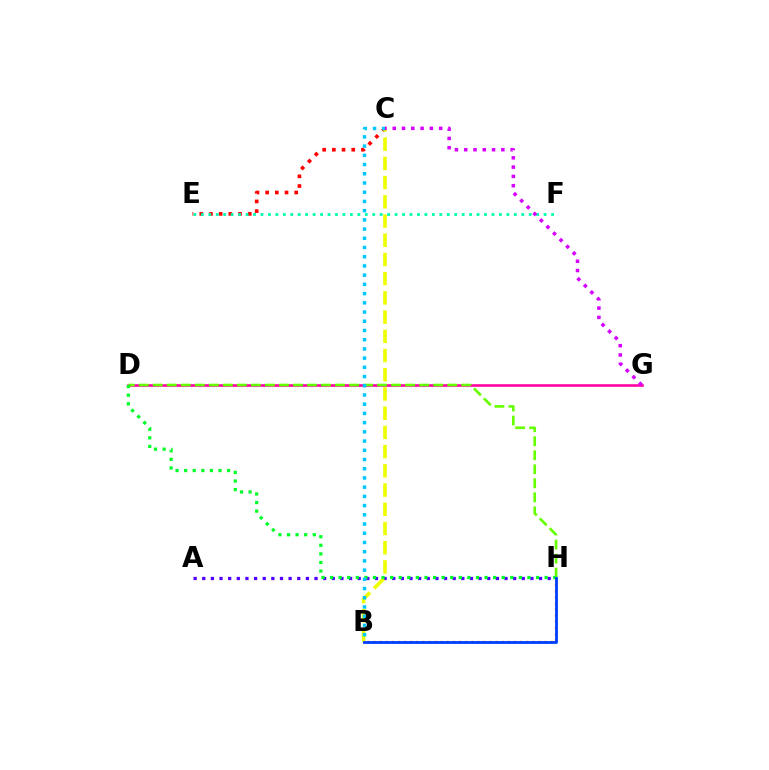{('C', 'E'): [{'color': '#ff0000', 'line_style': 'dotted', 'thickness': 2.63}], ('B', 'H'): [{'color': '#ff8800', 'line_style': 'dotted', 'thickness': 1.66}, {'color': '#003fff', 'line_style': 'solid', 'thickness': 2.02}], ('A', 'H'): [{'color': '#4f00ff', 'line_style': 'dotted', 'thickness': 2.35}], ('D', 'G'): [{'color': '#ff00a0', 'line_style': 'solid', 'thickness': 1.87}], ('B', 'C'): [{'color': '#eeff00', 'line_style': 'dashed', 'thickness': 2.61}, {'color': '#00c7ff', 'line_style': 'dotted', 'thickness': 2.5}], ('D', 'H'): [{'color': '#66ff00', 'line_style': 'dashed', 'thickness': 1.91}, {'color': '#00ff27', 'line_style': 'dotted', 'thickness': 2.33}], ('E', 'F'): [{'color': '#00ffaf', 'line_style': 'dotted', 'thickness': 2.02}], ('C', 'G'): [{'color': '#d600ff', 'line_style': 'dotted', 'thickness': 2.52}]}